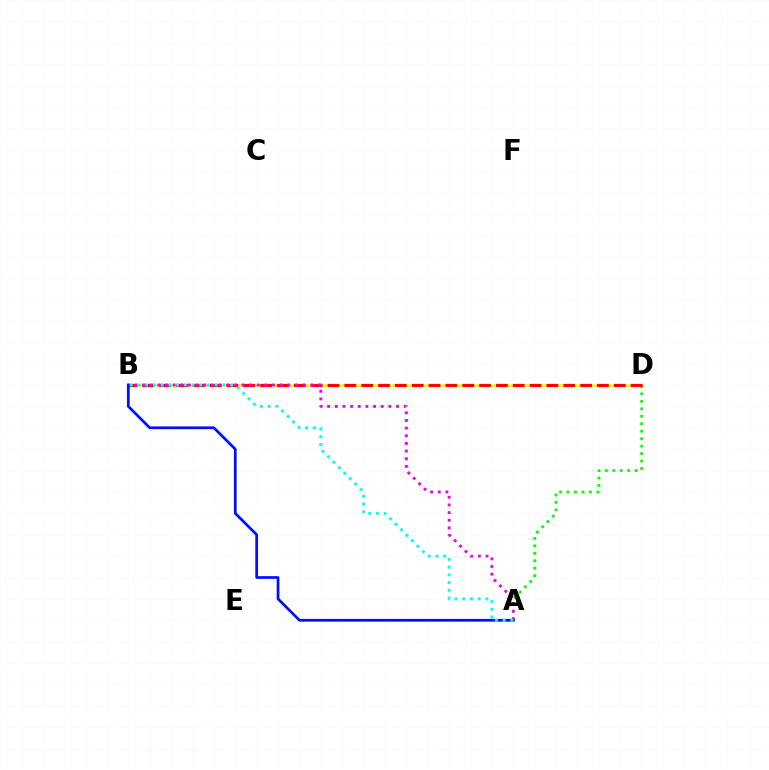{('B', 'D'): [{'color': '#fcf500', 'line_style': 'solid', 'thickness': 1.81}, {'color': '#ff0000', 'line_style': 'dashed', 'thickness': 2.29}], ('A', 'D'): [{'color': '#08ff00', 'line_style': 'dotted', 'thickness': 2.03}], ('A', 'B'): [{'color': '#ee00ff', 'line_style': 'dotted', 'thickness': 2.08}, {'color': '#0010ff', 'line_style': 'solid', 'thickness': 1.97}, {'color': '#00fff6', 'line_style': 'dotted', 'thickness': 2.1}]}